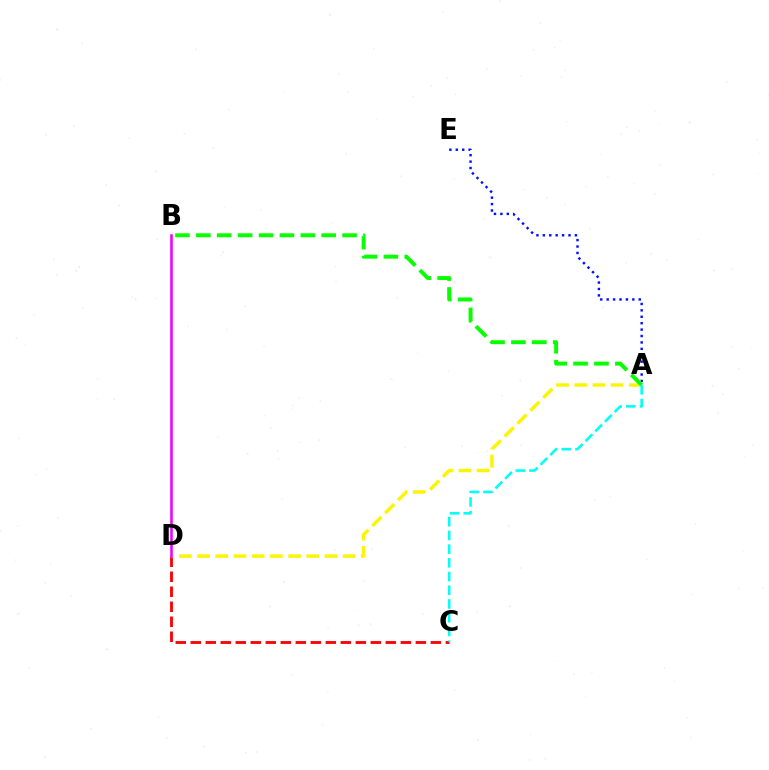{('C', 'D'): [{'color': '#ff0000', 'line_style': 'dashed', 'thickness': 2.04}], ('A', 'E'): [{'color': '#0010ff', 'line_style': 'dotted', 'thickness': 1.74}], ('A', 'D'): [{'color': '#fcf500', 'line_style': 'dashed', 'thickness': 2.47}], ('A', 'B'): [{'color': '#08ff00', 'line_style': 'dashed', 'thickness': 2.84}], ('B', 'D'): [{'color': '#ee00ff', 'line_style': 'solid', 'thickness': 1.84}], ('A', 'C'): [{'color': '#00fff6', 'line_style': 'dashed', 'thickness': 1.86}]}